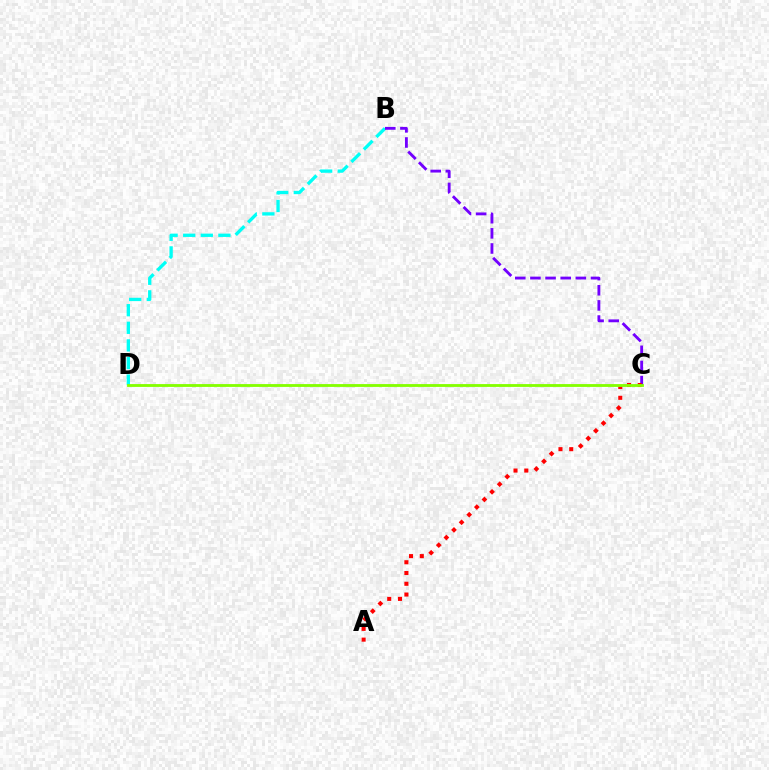{('B', 'D'): [{'color': '#00fff6', 'line_style': 'dashed', 'thickness': 2.39}], ('B', 'C'): [{'color': '#7200ff', 'line_style': 'dashed', 'thickness': 2.06}], ('A', 'C'): [{'color': '#ff0000', 'line_style': 'dotted', 'thickness': 2.92}], ('C', 'D'): [{'color': '#84ff00', 'line_style': 'solid', 'thickness': 2.03}]}